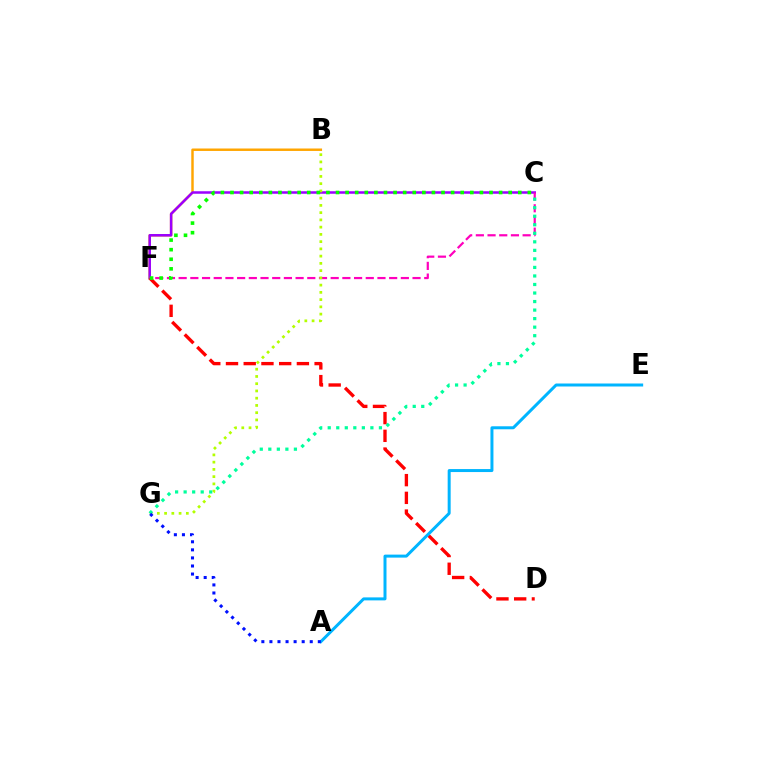{('B', 'F'): [{'color': '#ffa500', 'line_style': 'solid', 'thickness': 1.77}], ('C', 'F'): [{'color': '#9b00ff', 'line_style': 'solid', 'thickness': 1.81}, {'color': '#ff00bd', 'line_style': 'dashed', 'thickness': 1.59}, {'color': '#08ff00', 'line_style': 'dotted', 'thickness': 2.61}], ('D', 'F'): [{'color': '#ff0000', 'line_style': 'dashed', 'thickness': 2.41}], ('B', 'G'): [{'color': '#b3ff00', 'line_style': 'dotted', 'thickness': 1.97}], ('A', 'E'): [{'color': '#00b5ff', 'line_style': 'solid', 'thickness': 2.16}], ('C', 'G'): [{'color': '#00ff9d', 'line_style': 'dotted', 'thickness': 2.32}], ('A', 'G'): [{'color': '#0010ff', 'line_style': 'dotted', 'thickness': 2.19}]}